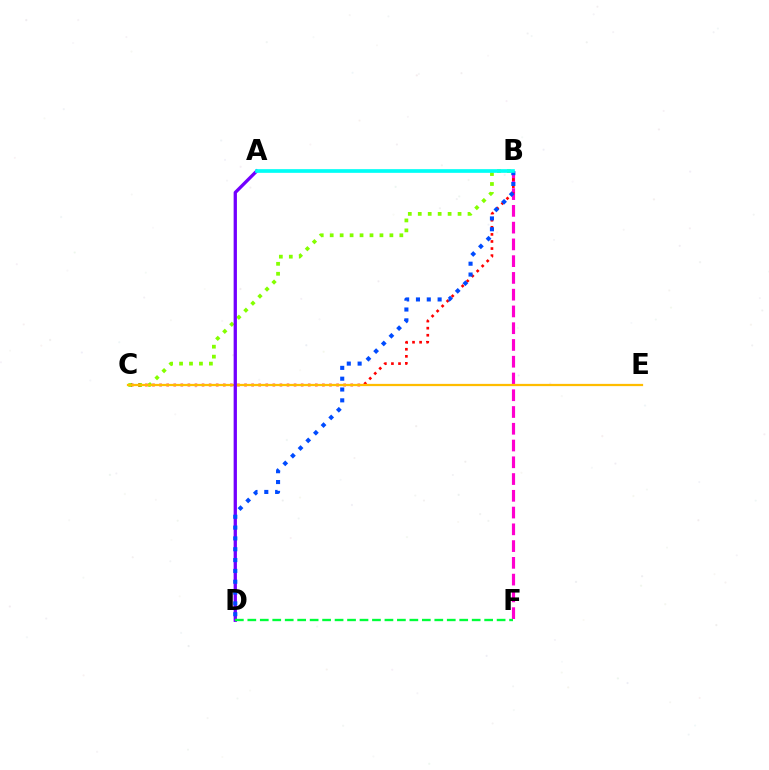{('B', 'C'): [{'color': '#84ff00', 'line_style': 'dotted', 'thickness': 2.7}, {'color': '#ff0000', 'line_style': 'dotted', 'thickness': 1.92}], ('B', 'F'): [{'color': '#ff00cf', 'line_style': 'dashed', 'thickness': 2.28}], ('C', 'E'): [{'color': '#ffbd00', 'line_style': 'solid', 'thickness': 1.61}], ('A', 'D'): [{'color': '#7200ff', 'line_style': 'solid', 'thickness': 2.37}], ('D', 'F'): [{'color': '#00ff39', 'line_style': 'dashed', 'thickness': 1.69}], ('B', 'D'): [{'color': '#004bff', 'line_style': 'dotted', 'thickness': 2.94}], ('A', 'B'): [{'color': '#00fff6', 'line_style': 'solid', 'thickness': 2.65}]}